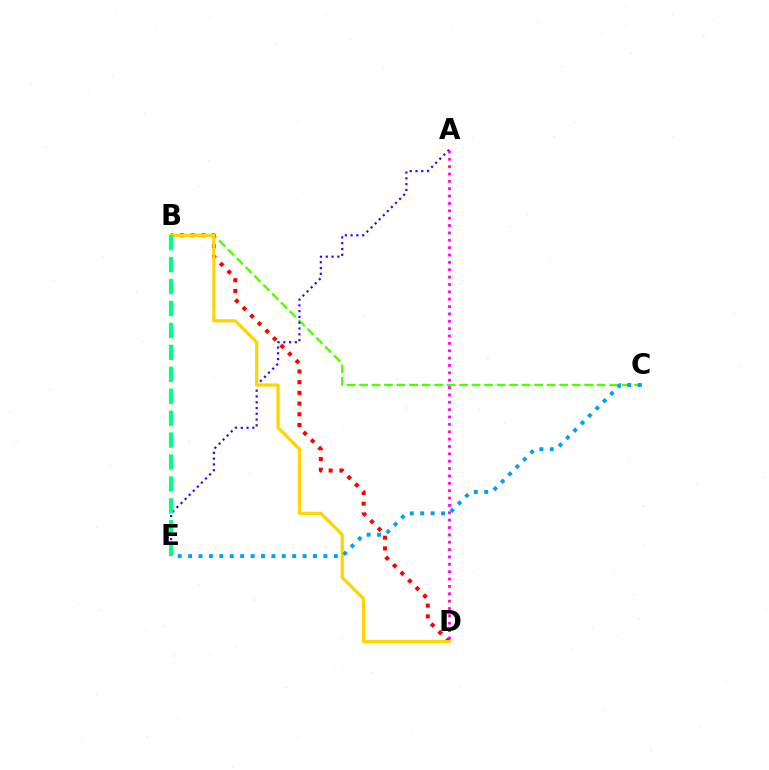{('B', 'C'): [{'color': '#4fff00', 'line_style': 'dashed', 'thickness': 1.7}], ('B', 'D'): [{'color': '#ff0000', 'line_style': 'dotted', 'thickness': 2.91}, {'color': '#ffd500', 'line_style': 'solid', 'thickness': 2.34}], ('A', 'E'): [{'color': '#3700ff', 'line_style': 'dotted', 'thickness': 1.57}], ('C', 'E'): [{'color': '#009eff', 'line_style': 'dotted', 'thickness': 2.83}], ('B', 'E'): [{'color': '#00ff86', 'line_style': 'dashed', 'thickness': 2.98}], ('A', 'D'): [{'color': '#ff00ed', 'line_style': 'dotted', 'thickness': 2.0}]}